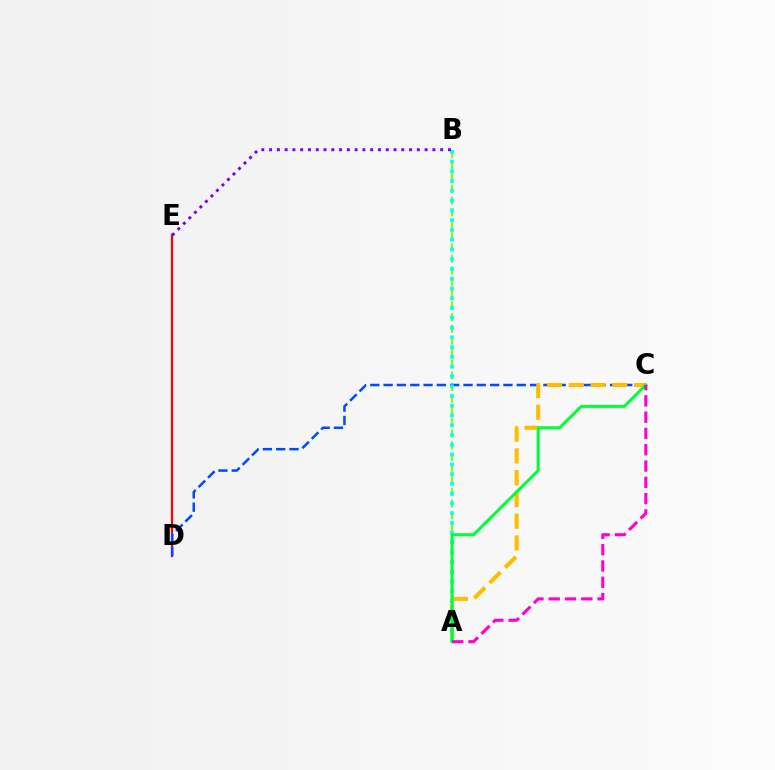{('D', 'E'): [{'color': '#ff0000', 'line_style': 'solid', 'thickness': 1.62}], ('A', 'B'): [{'color': '#84ff00', 'line_style': 'dashed', 'thickness': 1.58}, {'color': '#00fff6', 'line_style': 'dotted', 'thickness': 2.65}], ('C', 'D'): [{'color': '#004bff', 'line_style': 'dashed', 'thickness': 1.81}], ('A', 'C'): [{'color': '#ffbd00', 'line_style': 'dashed', 'thickness': 2.96}, {'color': '#00ff39', 'line_style': 'solid', 'thickness': 2.18}, {'color': '#ff00cf', 'line_style': 'dashed', 'thickness': 2.21}], ('B', 'E'): [{'color': '#7200ff', 'line_style': 'dotted', 'thickness': 2.11}]}